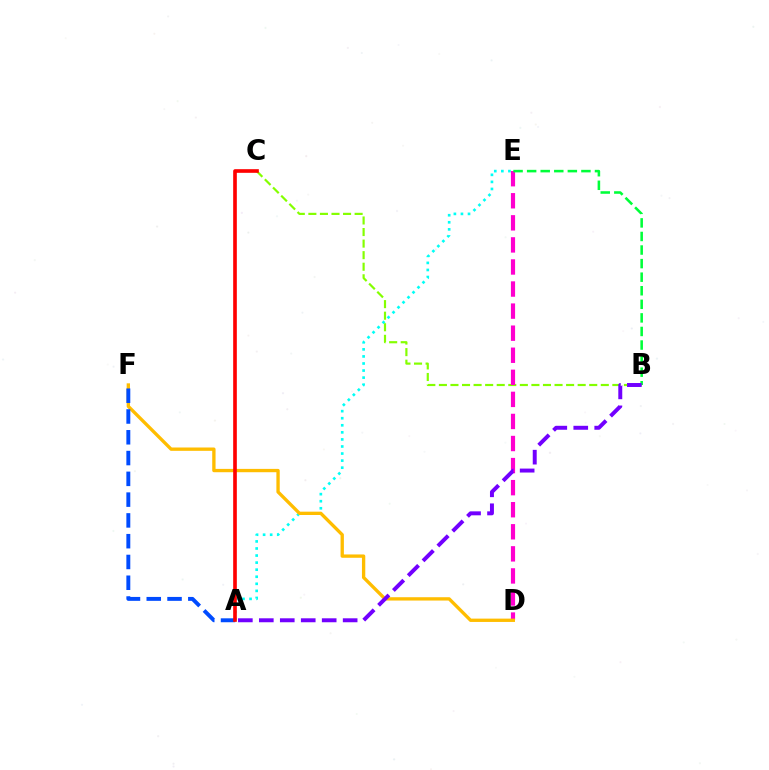{('A', 'E'): [{'color': '#00fff6', 'line_style': 'dotted', 'thickness': 1.92}], ('B', 'C'): [{'color': '#84ff00', 'line_style': 'dashed', 'thickness': 1.57}], ('D', 'E'): [{'color': '#ff00cf', 'line_style': 'dashed', 'thickness': 3.0}], ('D', 'F'): [{'color': '#ffbd00', 'line_style': 'solid', 'thickness': 2.4}], ('A', 'F'): [{'color': '#004bff', 'line_style': 'dashed', 'thickness': 2.82}], ('B', 'E'): [{'color': '#00ff39', 'line_style': 'dashed', 'thickness': 1.84}], ('A', 'B'): [{'color': '#7200ff', 'line_style': 'dashed', 'thickness': 2.85}], ('A', 'C'): [{'color': '#ff0000', 'line_style': 'solid', 'thickness': 2.63}]}